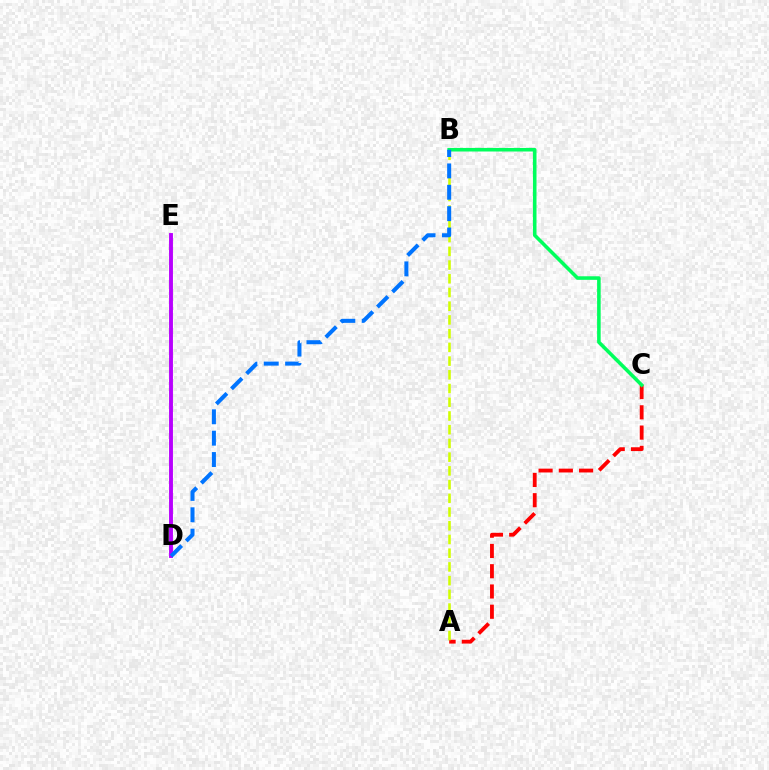{('D', 'E'): [{'color': '#b900ff', 'line_style': 'solid', 'thickness': 2.8}], ('A', 'C'): [{'color': '#ff0000', 'line_style': 'dashed', 'thickness': 2.75}], ('B', 'C'): [{'color': '#00ff5c', 'line_style': 'solid', 'thickness': 2.57}], ('A', 'B'): [{'color': '#d1ff00', 'line_style': 'dashed', 'thickness': 1.86}], ('B', 'D'): [{'color': '#0074ff', 'line_style': 'dashed', 'thickness': 2.9}]}